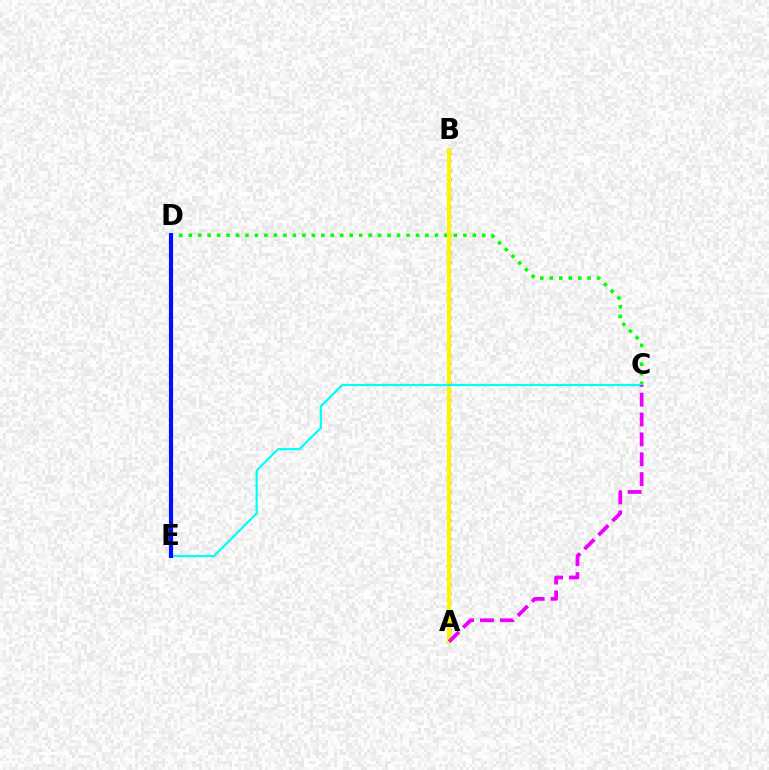{('A', 'B'): [{'color': '#ff0000', 'line_style': 'dotted', 'thickness': 2.5}, {'color': '#fcf500', 'line_style': 'solid', 'thickness': 2.95}], ('C', 'D'): [{'color': '#08ff00', 'line_style': 'dotted', 'thickness': 2.57}], ('C', 'E'): [{'color': '#00fff6', 'line_style': 'solid', 'thickness': 1.58}], ('D', 'E'): [{'color': '#0010ff', 'line_style': 'solid', 'thickness': 2.98}], ('A', 'C'): [{'color': '#ee00ff', 'line_style': 'dashed', 'thickness': 2.7}]}